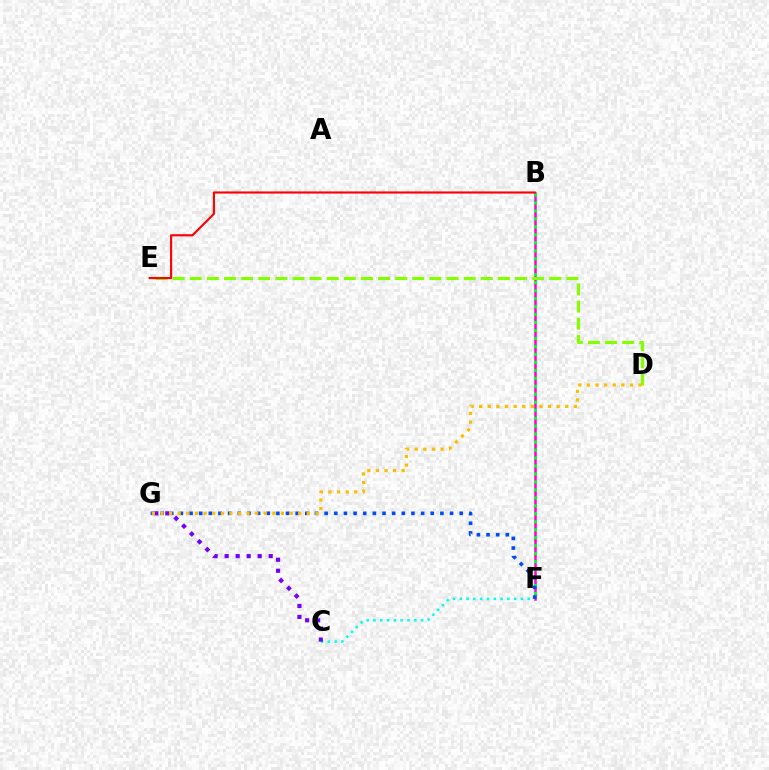{('B', 'F'): [{'color': '#ff00cf', 'line_style': 'solid', 'thickness': 1.81}, {'color': '#00ff39', 'line_style': 'dotted', 'thickness': 2.17}], ('C', 'F'): [{'color': '#00fff6', 'line_style': 'dotted', 'thickness': 1.85}], ('F', 'G'): [{'color': '#004bff', 'line_style': 'dotted', 'thickness': 2.62}], ('C', 'G'): [{'color': '#7200ff', 'line_style': 'dotted', 'thickness': 2.99}], ('D', 'E'): [{'color': '#84ff00', 'line_style': 'dashed', 'thickness': 2.33}], ('B', 'E'): [{'color': '#ff0000', 'line_style': 'solid', 'thickness': 1.55}], ('D', 'G'): [{'color': '#ffbd00', 'line_style': 'dotted', 'thickness': 2.34}]}